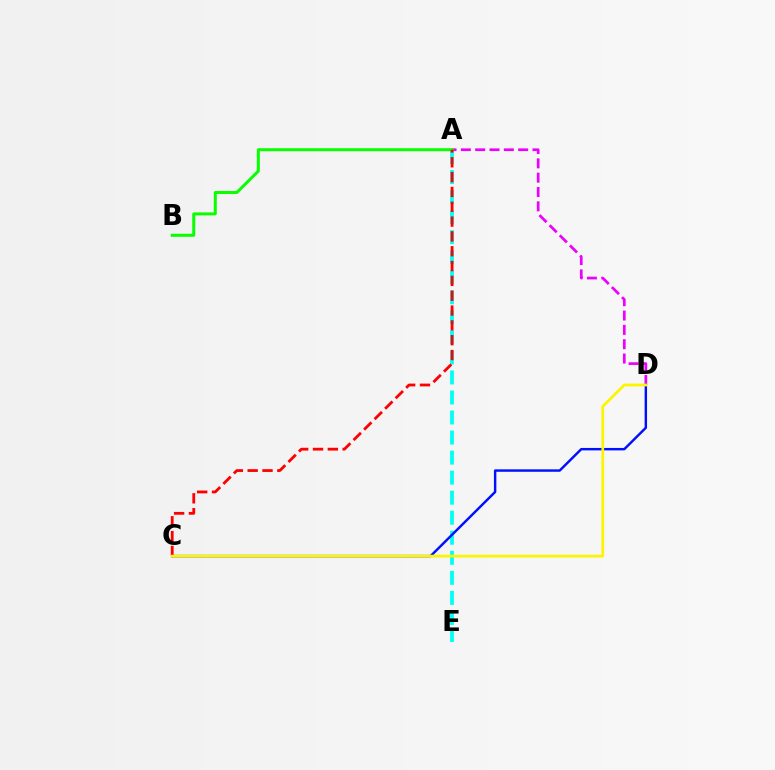{('A', 'E'): [{'color': '#00fff6', 'line_style': 'dashed', 'thickness': 2.72}], ('A', 'D'): [{'color': '#ee00ff', 'line_style': 'dashed', 'thickness': 1.95}], ('C', 'D'): [{'color': '#0010ff', 'line_style': 'solid', 'thickness': 1.76}, {'color': '#fcf500', 'line_style': 'solid', 'thickness': 1.98}], ('A', 'B'): [{'color': '#08ff00', 'line_style': 'solid', 'thickness': 2.16}], ('A', 'C'): [{'color': '#ff0000', 'line_style': 'dashed', 'thickness': 2.01}]}